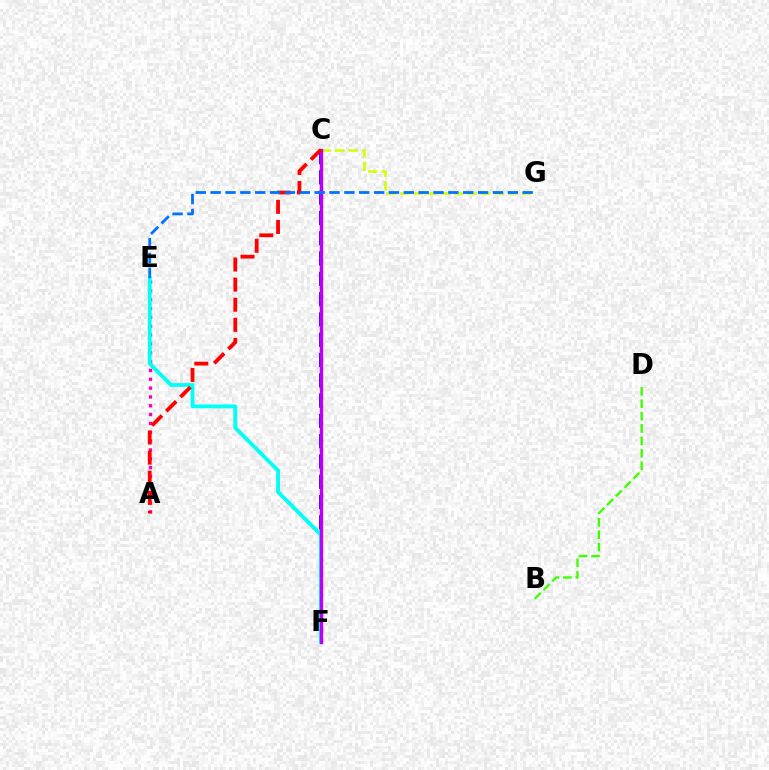{('C', 'G'): [{'color': '#d1ff00', 'line_style': 'dashed', 'thickness': 1.84}], ('C', 'F'): [{'color': '#ff9400', 'line_style': 'dotted', 'thickness': 2.46}, {'color': '#2500ff', 'line_style': 'dashed', 'thickness': 2.76}, {'color': '#00ff5c', 'line_style': 'solid', 'thickness': 2.0}, {'color': '#b900ff', 'line_style': 'solid', 'thickness': 2.43}], ('A', 'E'): [{'color': '#ff00ac', 'line_style': 'dotted', 'thickness': 2.4}], ('B', 'D'): [{'color': '#3dff00', 'line_style': 'dashed', 'thickness': 1.68}], ('E', 'F'): [{'color': '#00fff6', 'line_style': 'solid', 'thickness': 2.77}], ('A', 'C'): [{'color': '#ff0000', 'line_style': 'dashed', 'thickness': 2.73}], ('E', 'G'): [{'color': '#0074ff', 'line_style': 'dashed', 'thickness': 2.02}]}